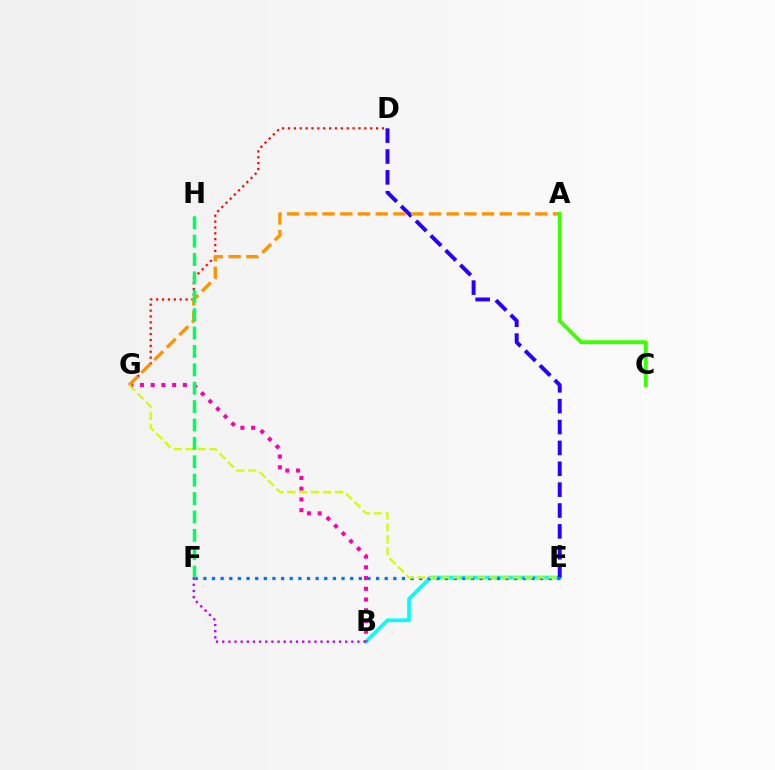{('D', 'G'): [{'color': '#ff0000', 'line_style': 'dotted', 'thickness': 1.6}], ('B', 'E'): [{'color': '#00fff6', 'line_style': 'solid', 'thickness': 2.65}], ('D', 'E'): [{'color': '#2500ff', 'line_style': 'dashed', 'thickness': 2.84}], ('B', 'G'): [{'color': '#ff00ac', 'line_style': 'dotted', 'thickness': 2.92}], ('E', 'F'): [{'color': '#0074ff', 'line_style': 'dotted', 'thickness': 2.35}], ('A', 'G'): [{'color': '#ff9400', 'line_style': 'dashed', 'thickness': 2.41}], ('E', 'G'): [{'color': '#d1ff00', 'line_style': 'dashed', 'thickness': 1.62}], ('F', 'H'): [{'color': '#00ff5c', 'line_style': 'dashed', 'thickness': 2.5}], ('B', 'F'): [{'color': '#b900ff', 'line_style': 'dotted', 'thickness': 1.67}], ('A', 'C'): [{'color': '#3dff00', 'line_style': 'solid', 'thickness': 2.78}]}